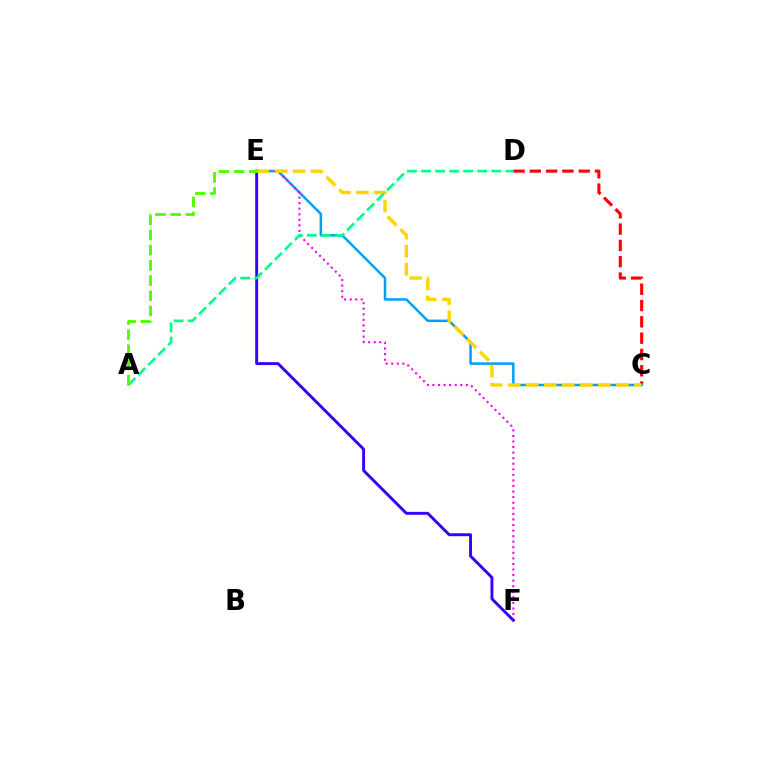{('C', 'D'): [{'color': '#ff0000', 'line_style': 'dashed', 'thickness': 2.21}], ('C', 'E'): [{'color': '#009eff', 'line_style': 'solid', 'thickness': 1.8}, {'color': '#ffd500', 'line_style': 'dashed', 'thickness': 2.45}], ('E', 'F'): [{'color': '#ff00ed', 'line_style': 'dotted', 'thickness': 1.51}, {'color': '#3700ff', 'line_style': 'solid', 'thickness': 2.1}], ('A', 'D'): [{'color': '#00ff86', 'line_style': 'dashed', 'thickness': 1.91}], ('A', 'E'): [{'color': '#4fff00', 'line_style': 'dashed', 'thickness': 2.07}]}